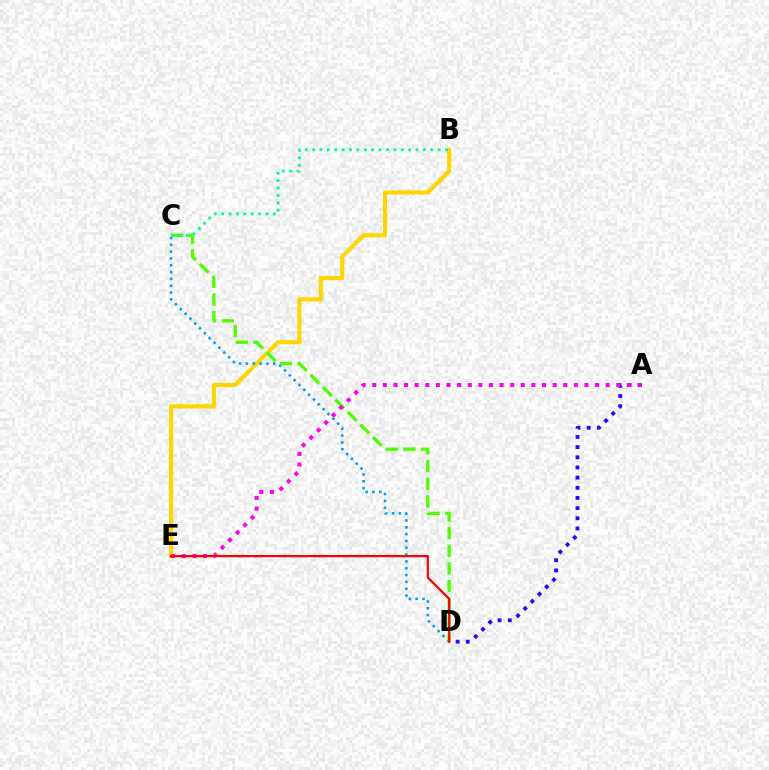{('A', 'D'): [{'color': '#3700ff', 'line_style': 'dotted', 'thickness': 2.76}], ('B', 'E'): [{'color': '#ffd500', 'line_style': 'solid', 'thickness': 2.99}], ('C', 'D'): [{'color': '#009eff', 'line_style': 'dotted', 'thickness': 1.85}, {'color': '#4fff00', 'line_style': 'dashed', 'thickness': 2.4}], ('B', 'C'): [{'color': '#00ff86', 'line_style': 'dotted', 'thickness': 2.01}], ('A', 'E'): [{'color': '#ff00ed', 'line_style': 'dotted', 'thickness': 2.88}], ('D', 'E'): [{'color': '#ff0000', 'line_style': 'solid', 'thickness': 1.6}]}